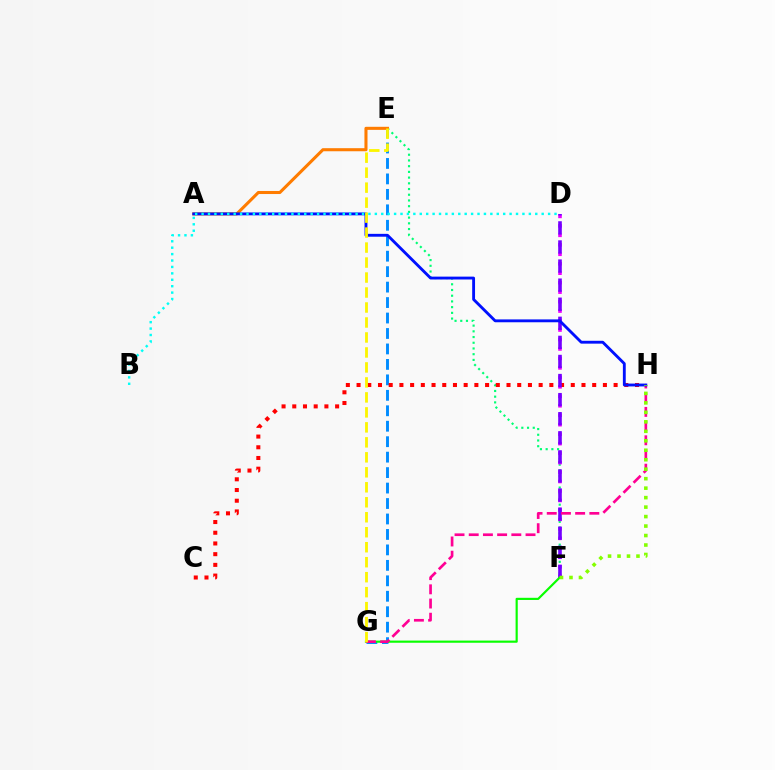{('E', 'G'): [{'color': '#008cff', 'line_style': 'dashed', 'thickness': 2.1}, {'color': '#fcf500', 'line_style': 'dashed', 'thickness': 2.04}], ('E', 'F'): [{'color': '#00ff74', 'line_style': 'dotted', 'thickness': 1.55}], ('D', 'F'): [{'color': '#ee00ff', 'line_style': 'dotted', 'thickness': 2.57}, {'color': '#7200ff', 'line_style': 'dashed', 'thickness': 2.59}], ('C', 'H'): [{'color': '#ff0000', 'line_style': 'dotted', 'thickness': 2.91}], ('F', 'G'): [{'color': '#08ff00', 'line_style': 'solid', 'thickness': 1.56}], ('A', 'E'): [{'color': '#ff7c00', 'line_style': 'solid', 'thickness': 2.21}], ('G', 'H'): [{'color': '#ff0094', 'line_style': 'dashed', 'thickness': 1.93}], ('A', 'H'): [{'color': '#0010ff', 'line_style': 'solid', 'thickness': 2.06}], ('F', 'H'): [{'color': '#84ff00', 'line_style': 'dotted', 'thickness': 2.57}], ('B', 'D'): [{'color': '#00fff6', 'line_style': 'dotted', 'thickness': 1.74}]}